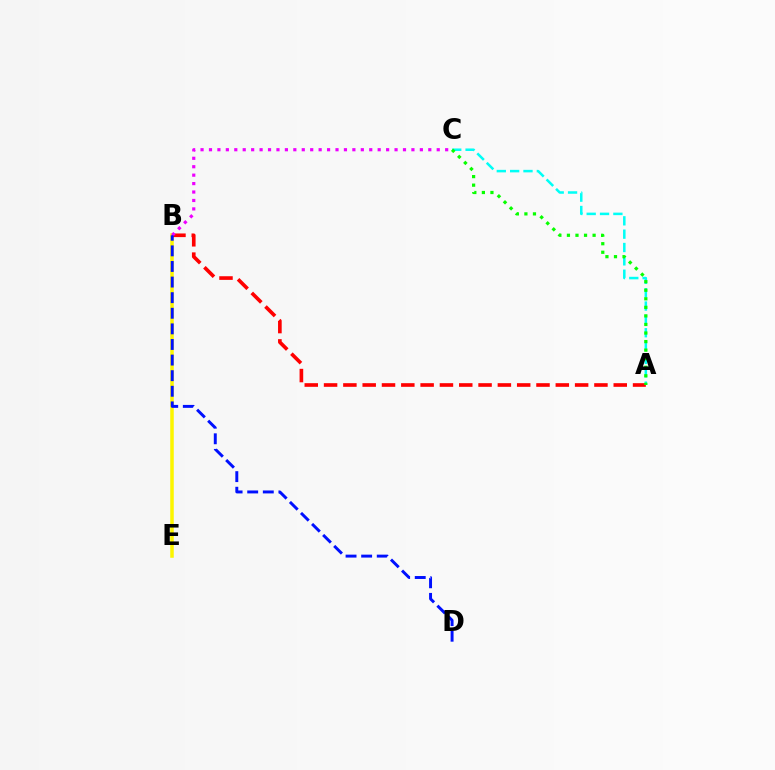{('B', 'E'): [{'color': '#fcf500', 'line_style': 'solid', 'thickness': 2.54}], ('A', 'C'): [{'color': '#00fff6', 'line_style': 'dashed', 'thickness': 1.81}, {'color': '#08ff00', 'line_style': 'dotted', 'thickness': 2.32}], ('A', 'B'): [{'color': '#ff0000', 'line_style': 'dashed', 'thickness': 2.62}], ('B', 'C'): [{'color': '#ee00ff', 'line_style': 'dotted', 'thickness': 2.29}], ('B', 'D'): [{'color': '#0010ff', 'line_style': 'dashed', 'thickness': 2.12}]}